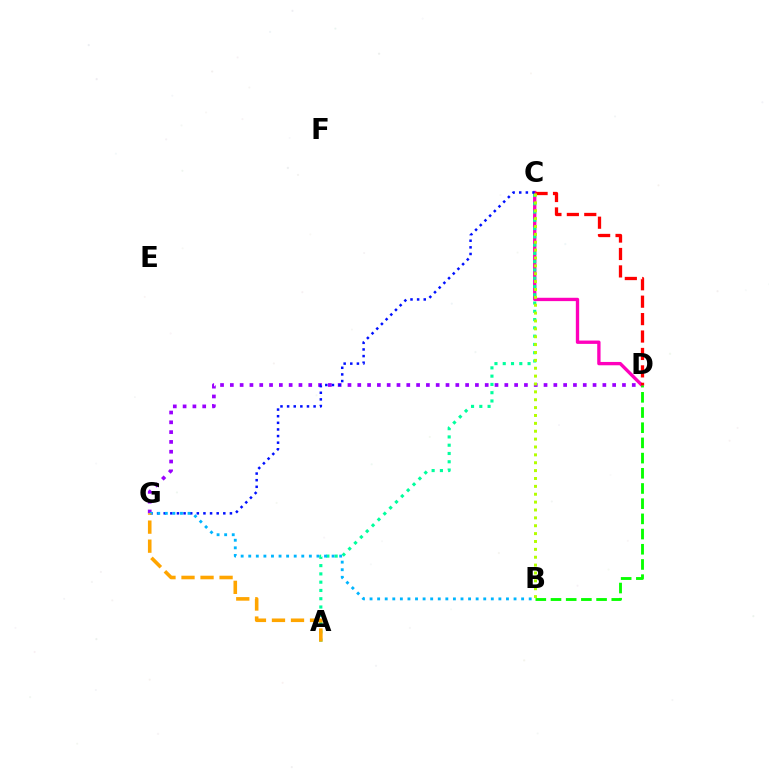{('D', 'G'): [{'color': '#9b00ff', 'line_style': 'dotted', 'thickness': 2.66}], ('C', 'D'): [{'color': '#ff00bd', 'line_style': 'solid', 'thickness': 2.4}, {'color': '#ff0000', 'line_style': 'dashed', 'thickness': 2.37}], ('A', 'C'): [{'color': '#00ff9d', 'line_style': 'dotted', 'thickness': 2.25}], ('C', 'G'): [{'color': '#0010ff', 'line_style': 'dotted', 'thickness': 1.8}], ('B', 'D'): [{'color': '#08ff00', 'line_style': 'dashed', 'thickness': 2.06}], ('B', 'G'): [{'color': '#00b5ff', 'line_style': 'dotted', 'thickness': 2.06}], ('A', 'G'): [{'color': '#ffa500', 'line_style': 'dashed', 'thickness': 2.59}], ('B', 'C'): [{'color': '#b3ff00', 'line_style': 'dotted', 'thickness': 2.14}]}